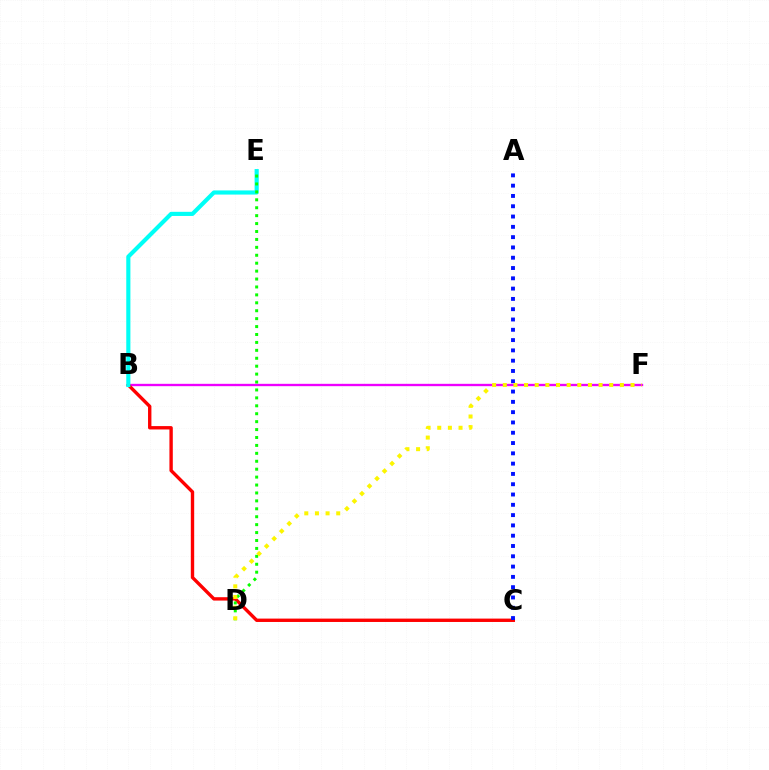{('B', 'F'): [{'color': '#ee00ff', 'line_style': 'solid', 'thickness': 1.69}], ('B', 'C'): [{'color': '#ff0000', 'line_style': 'solid', 'thickness': 2.43}], ('B', 'E'): [{'color': '#00fff6', 'line_style': 'solid', 'thickness': 2.98}], ('D', 'E'): [{'color': '#08ff00', 'line_style': 'dotted', 'thickness': 2.15}], ('A', 'C'): [{'color': '#0010ff', 'line_style': 'dotted', 'thickness': 2.8}], ('D', 'F'): [{'color': '#fcf500', 'line_style': 'dotted', 'thickness': 2.89}]}